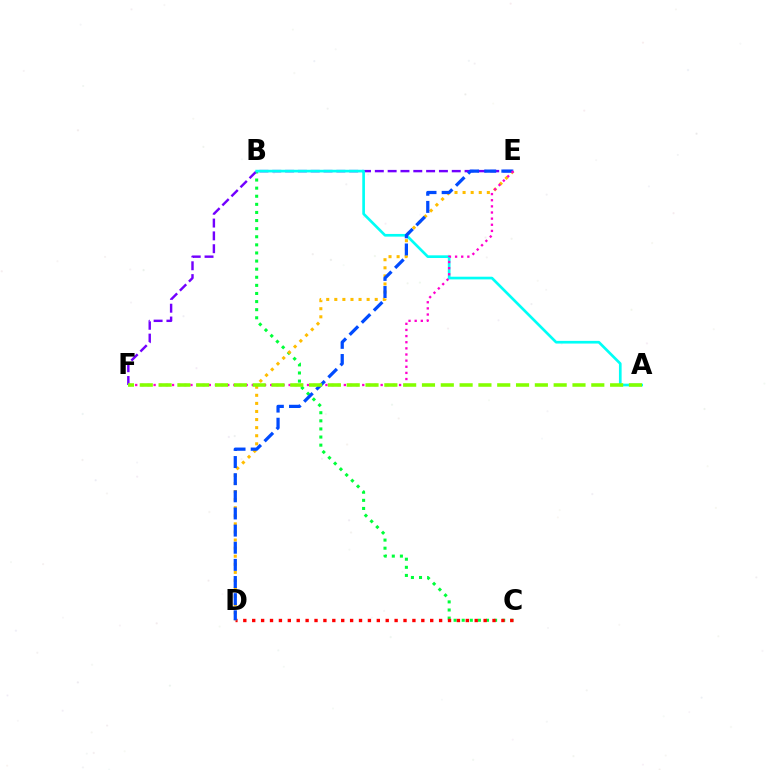{('B', 'C'): [{'color': '#00ff39', 'line_style': 'dotted', 'thickness': 2.2}], ('C', 'D'): [{'color': '#ff0000', 'line_style': 'dotted', 'thickness': 2.42}], ('E', 'F'): [{'color': '#7200ff', 'line_style': 'dashed', 'thickness': 1.74}, {'color': '#ff00cf', 'line_style': 'dotted', 'thickness': 1.67}], ('D', 'E'): [{'color': '#ffbd00', 'line_style': 'dotted', 'thickness': 2.2}, {'color': '#004bff', 'line_style': 'dashed', 'thickness': 2.33}], ('A', 'B'): [{'color': '#00fff6', 'line_style': 'solid', 'thickness': 1.93}], ('A', 'F'): [{'color': '#84ff00', 'line_style': 'dashed', 'thickness': 2.56}]}